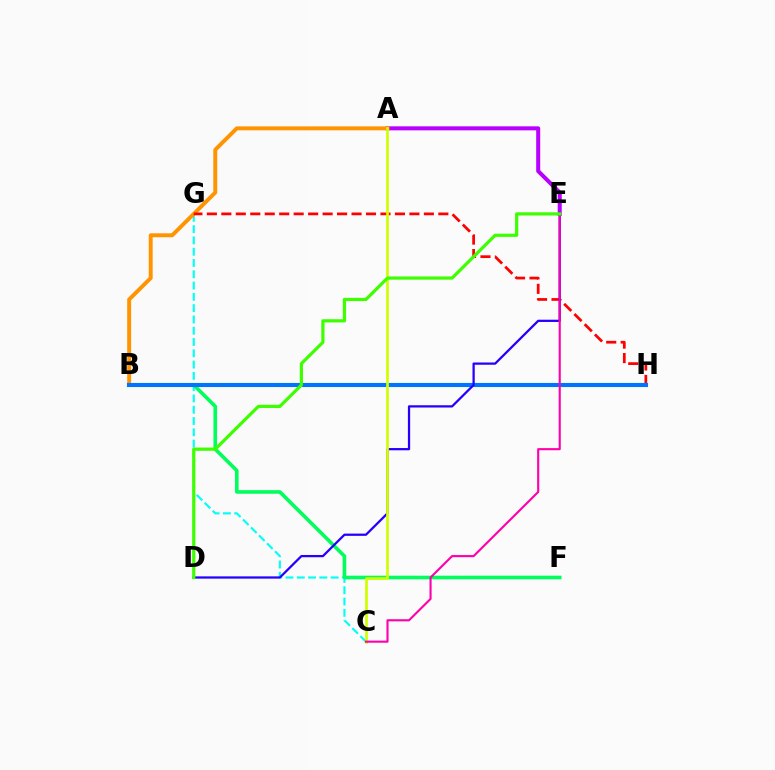{('C', 'G'): [{'color': '#00fff6', 'line_style': 'dashed', 'thickness': 1.53}], ('A', 'E'): [{'color': '#b900ff', 'line_style': 'solid', 'thickness': 2.89}], ('B', 'F'): [{'color': '#00ff5c', 'line_style': 'solid', 'thickness': 2.59}], ('A', 'B'): [{'color': '#ff9400', 'line_style': 'solid', 'thickness': 2.83}], ('G', 'H'): [{'color': '#ff0000', 'line_style': 'dashed', 'thickness': 1.97}], ('B', 'H'): [{'color': '#0074ff', 'line_style': 'solid', 'thickness': 2.95}], ('D', 'E'): [{'color': '#2500ff', 'line_style': 'solid', 'thickness': 1.62}, {'color': '#3dff00', 'line_style': 'solid', 'thickness': 2.31}], ('A', 'C'): [{'color': '#d1ff00', 'line_style': 'solid', 'thickness': 1.95}], ('C', 'E'): [{'color': '#ff00ac', 'line_style': 'solid', 'thickness': 1.52}]}